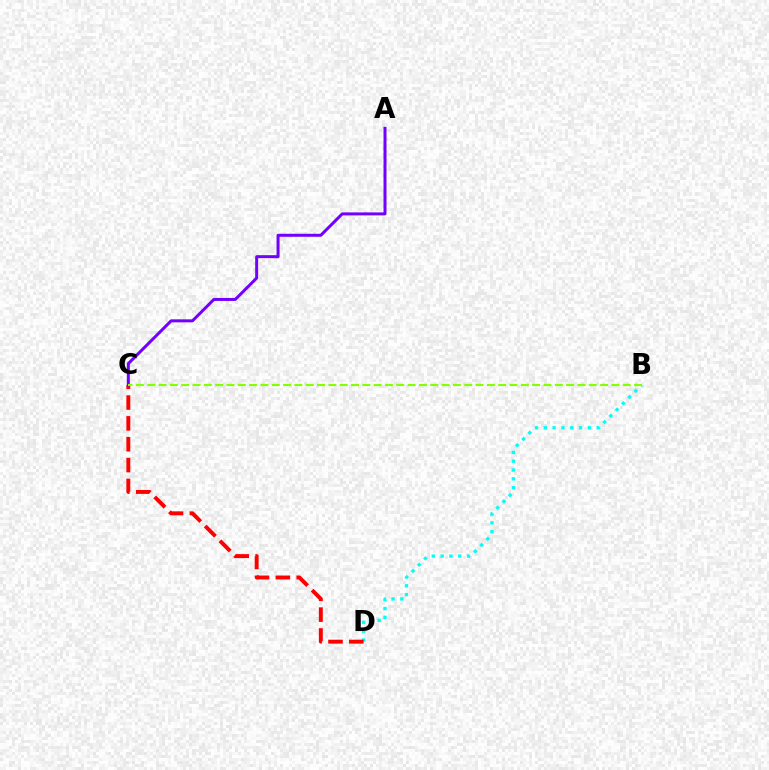{('B', 'D'): [{'color': '#00fff6', 'line_style': 'dotted', 'thickness': 2.4}], ('C', 'D'): [{'color': '#ff0000', 'line_style': 'dashed', 'thickness': 2.83}], ('A', 'C'): [{'color': '#7200ff', 'line_style': 'solid', 'thickness': 2.16}], ('B', 'C'): [{'color': '#84ff00', 'line_style': 'dashed', 'thickness': 1.54}]}